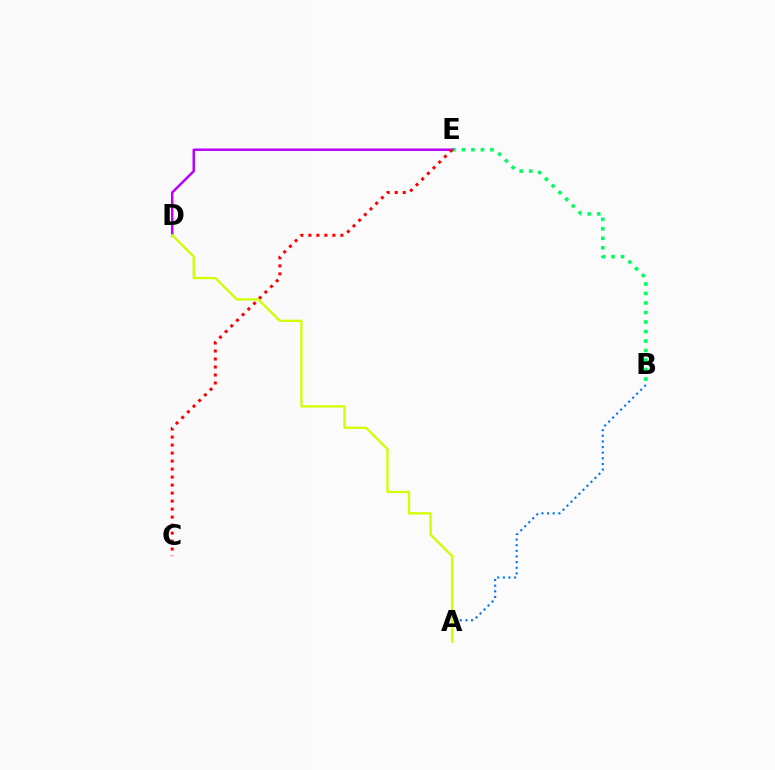{('A', 'B'): [{'color': '#0074ff', 'line_style': 'dotted', 'thickness': 1.53}], ('B', 'E'): [{'color': '#00ff5c', 'line_style': 'dotted', 'thickness': 2.58}], ('D', 'E'): [{'color': '#b900ff', 'line_style': 'solid', 'thickness': 1.79}], ('C', 'E'): [{'color': '#ff0000', 'line_style': 'dotted', 'thickness': 2.17}], ('A', 'D'): [{'color': '#d1ff00', 'line_style': 'solid', 'thickness': 1.67}]}